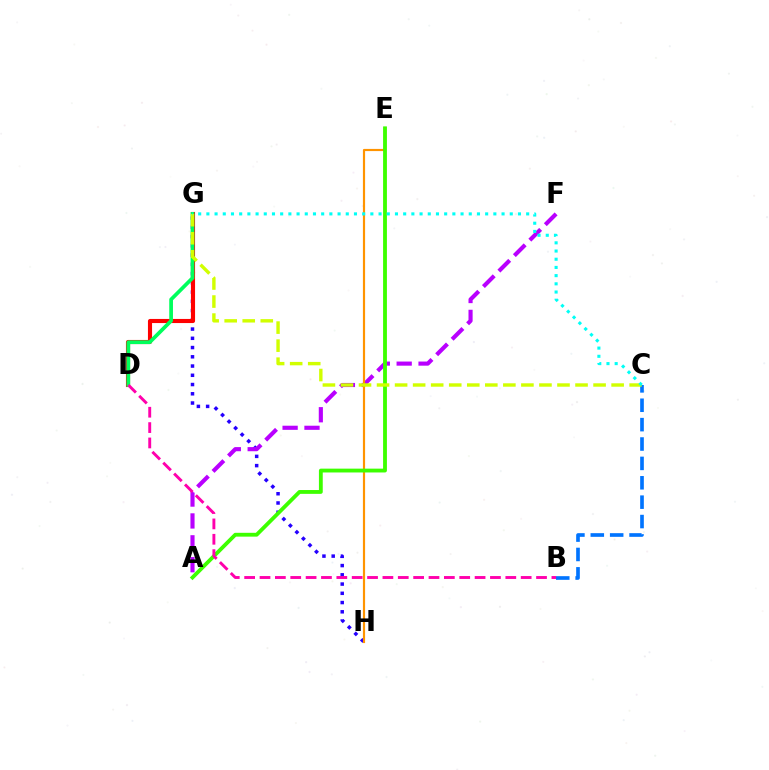{('G', 'H'): [{'color': '#2500ff', 'line_style': 'dotted', 'thickness': 2.51}], ('A', 'F'): [{'color': '#b900ff', 'line_style': 'dashed', 'thickness': 2.97}], ('E', 'H'): [{'color': '#ff9400', 'line_style': 'solid', 'thickness': 1.57}], ('D', 'G'): [{'color': '#ff0000', 'line_style': 'solid', 'thickness': 2.96}, {'color': '#00ff5c', 'line_style': 'solid', 'thickness': 2.68}], ('B', 'C'): [{'color': '#0074ff', 'line_style': 'dashed', 'thickness': 2.63}], ('A', 'E'): [{'color': '#3dff00', 'line_style': 'solid', 'thickness': 2.76}], ('C', 'G'): [{'color': '#d1ff00', 'line_style': 'dashed', 'thickness': 2.45}, {'color': '#00fff6', 'line_style': 'dotted', 'thickness': 2.23}], ('B', 'D'): [{'color': '#ff00ac', 'line_style': 'dashed', 'thickness': 2.09}]}